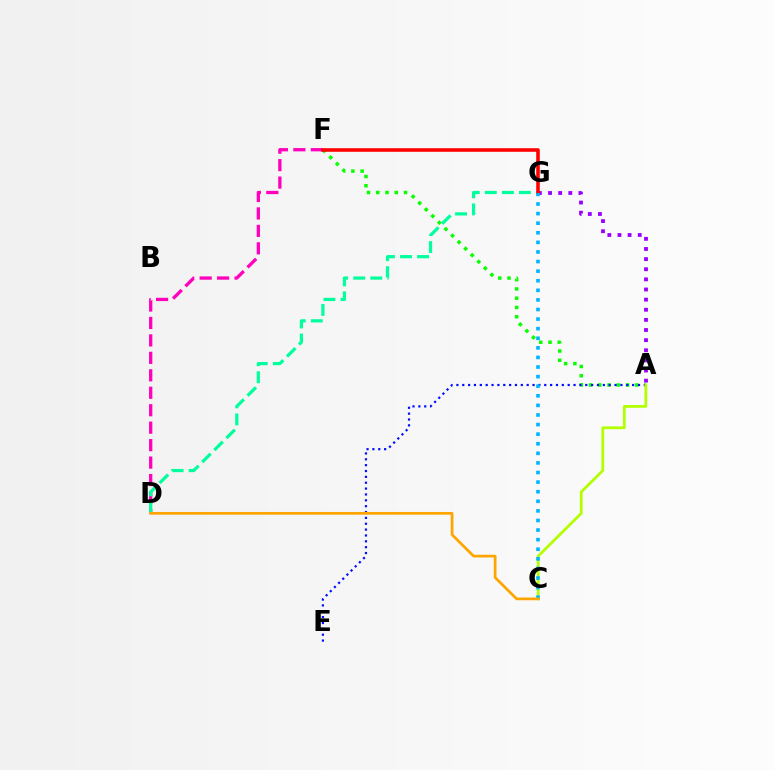{('A', 'F'): [{'color': '#08ff00', 'line_style': 'dotted', 'thickness': 2.51}], ('A', 'G'): [{'color': '#9b00ff', 'line_style': 'dotted', 'thickness': 2.75}], ('D', 'F'): [{'color': '#ff00bd', 'line_style': 'dashed', 'thickness': 2.37}], ('A', 'E'): [{'color': '#0010ff', 'line_style': 'dotted', 'thickness': 1.59}], ('D', 'G'): [{'color': '#00ff9d', 'line_style': 'dashed', 'thickness': 2.32}], ('A', 'C'): [{'color': '#b3ff00', 'line_style': 'solid', 'thickness': 2.0}], ('F', 'G'): [{'color': '#ff0000', 'line_style': 'solid', 'thickness': 2.57}], ('C', 'G'): [{'color': '#00b5ff', 'line_style': 'dotted', 'thickness': 2.61}], ('C', 'D'): [{'color': '#ffa500', 'line_style': 'solid', 'thickness': 1.95}]}